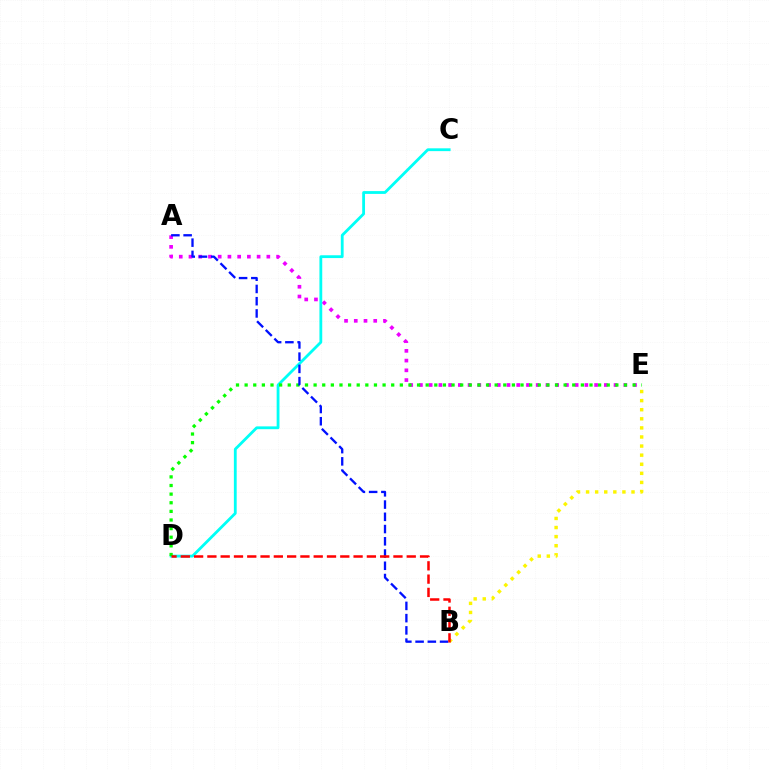{('B', 'E'): [{'color': '#fcf500', 'line_style': 'dotted', 'thickness': 2.47}], ('A', 'E'): [{'color': '#ee00ff', 'line_style': 'dotted', 'thickness': 2.64}], ('C', 'D'): [{'color': '#00fff6', 'line_style': 'solid', 'thickness': 2.02}], ('D', 'E'): [{'color': '#08ff00', 'line_style': 'dotted', 'thickness': 2.34}], ('A', 'B'): [{'color': '#0010ff', 'line_style': 'dashed', 'thickness': 1.66}], ('B', 'D'): [{'color': '#ff0000', 'line_style': 'dashed', 'thickness': 1.81}]}